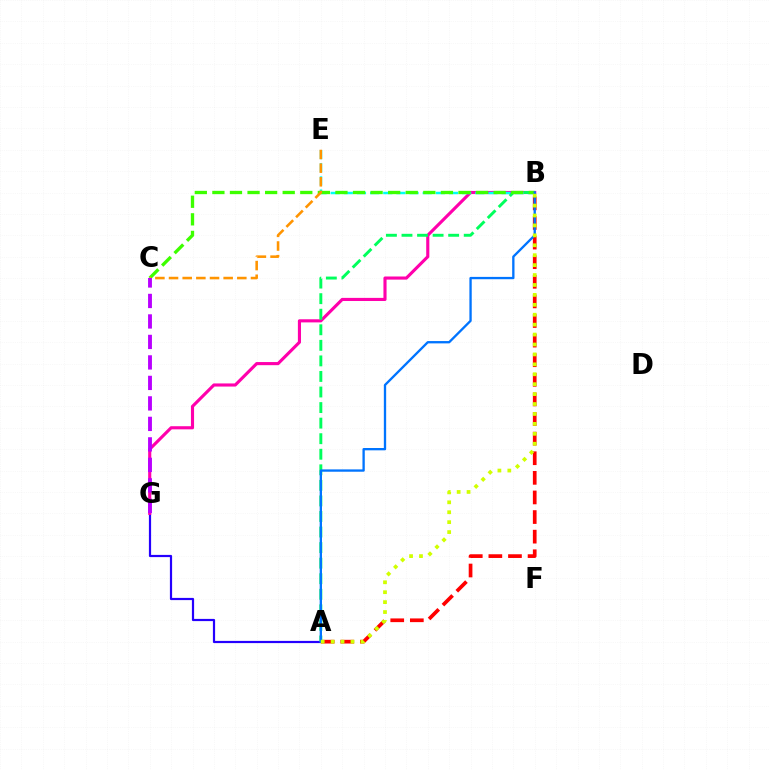{('A', 'G'): [{'color': '#2500ff', 'line_style': 'solid', 'thickness': 1.59}], ('B', 'G'): [{'color': '#ff00ac', 'line_style': 'solid', 'thickness': 2.25}], ('B', 'E'): [{'color': '#00fff6', 'line_style': 'dashed', 'thickness': 1.79}], ('A', 'B'): [{'color': '#ff0000', 'line_style': 'dashed', 'thickness': 2.66}, {'color': '#00ff5c', 'line_style': 'dashed', 'thickness': 2.11}, {'color': '#0074ff', 'line_style': 'solid', 'thickness': 1.67}, {'color': '#d1ff00', 'line_style': 'dotted', 'thickness': 2.7}], ('B', 'C'): [{'color': '#3dff00', 'line_style': 'dashed', 'thickness': 2.39}], ('C', 'E'): [{'color': '#ff9400', 'line_style': 'dashed', 'thickness': 1.86}], ('C', 'G'): [{'color': '#b900ff', 'line_style': 'dashed', 'thickness': 2.78}]}